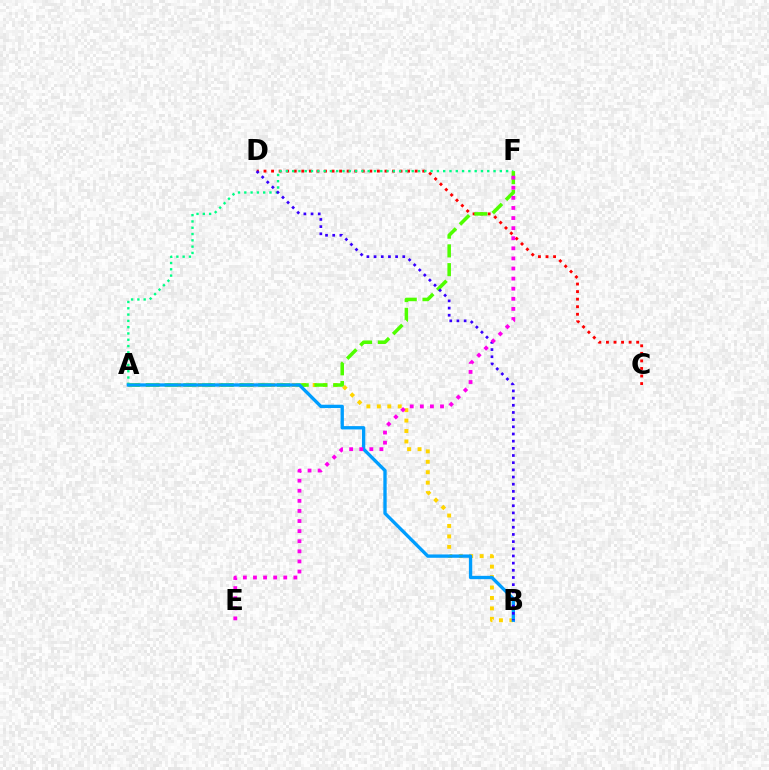{('A', 'B'): [{'color': '#ffd500', 'line_style': 'dotted', 'thickness': 2.83}, {'color': '#009eff', 'line_style': 'solid', 'thickness': 2.4}], ('C', 'D'): [{'color': '#ff0000', 'line_style': 'dotted', 'thickness': 2.05}], ('A', 'F'): [{'color': '#00ff86', 'line_style': 'dotted', 'thickness': 1.71}, {'color': '#4fff00', 'line_style': 'dashed', 'thickness': 2.54}], ('B', 'D'): [{'color': '#3700ff', 'line_style': 'dotted', 'thickness': 1.95}], ('E', 'F'): [{'color': '#ff00ed', 'line_style': 'dotted', 'thickness': 2.74}]}